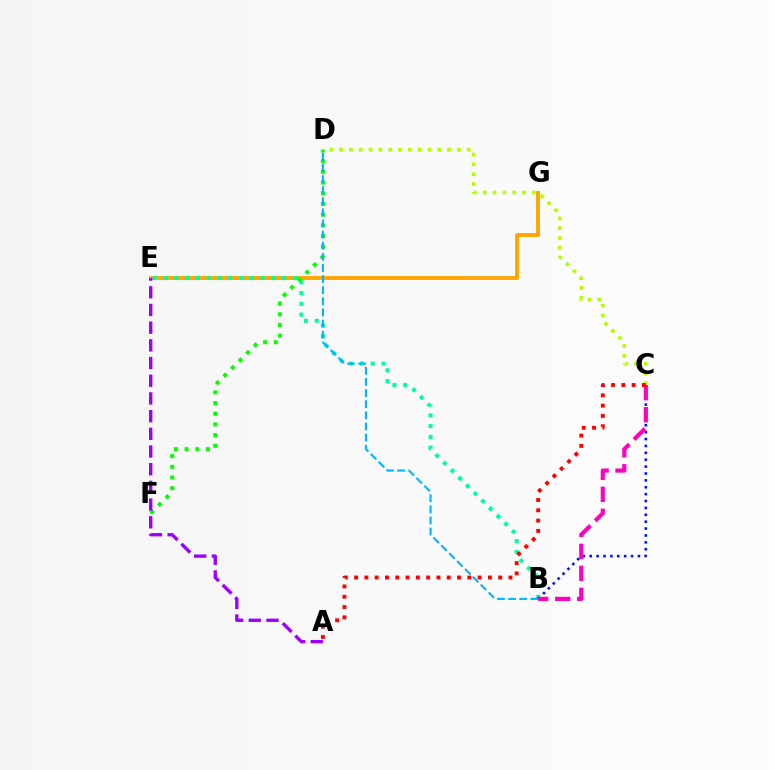{('E', 'G'): [{'color': '#ffa500', 'line_style': 'solid', 'thickness': 2.79}], ('C', 'D'): [{'color': '#b3ff00', 'line_style': 'dotted', 'thickness': 2.67}], ('B', 'E'): [{'color': '#00ff9d', 'line_style': 'dotted', 'thickness': 2.93}], ('D', 'F'): [{'color': '#08ff00', 'line_style': 'dotted', 'thickness': 2.9}], ('B', 'D'): [{'color': '#00b5ff', 'line_style': 'dashed', 'thickness': 1.51}], ('B', 'C'): [{'color': '#0010ff', 'line_style': 'dotted', 'thickness': 1.87}, {'color': '#ff00bd', 'line_style': 'dashed', 'thickness': 2.99}], ('A', 'E'): [{'color': '#9b00ff', 'line_style': 'dashed', 'thickness': 2.4}], ('A', 'C'): [{'color': '#ff0000', 'line_style': 'dotted', 'thickness': 2.8}]}